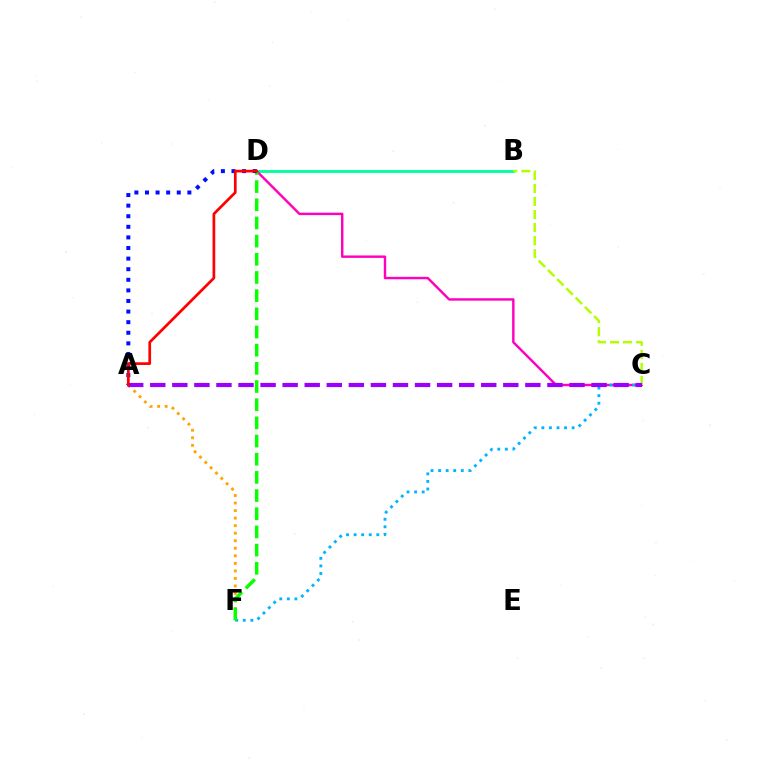{('B', 'D'): [{'color': '#00ff9d', 'line_style': 'solid', 'thickness': 2.07}], ('C', 'D'): [{'color': '#ff00bd', 'line_style': 'solid', 'thickness': 1.75}], ('A', 'F'): [{'color': '#ffa500', 'line_style': 'dotted', 'thickness': 2.05}], ('B', 'C'): [{'color': '#b3ff00', 'line_style': 'dashed', 'thickness': 1.78}], ('C', 'F'): [{'color': '#00b5ff', 'line_style': 'dotted', 'thickness': 2.05}], ('D', 'F'): [{'color': '#08ff00', 'line_style': 'dashed', 'thickness': 2.47}], ('A', 'C'): [{'color': '#9b00ff', 'line_style': 'dashed', 'thickness': 3.0}], ('A', 'D'): [{'color': '#0010ff', 'line_style': 'dotted', 'thickness': 2.88}, {'color': '#ff0000', 'line_style': 'solid', 'thickness': 1.95}]}